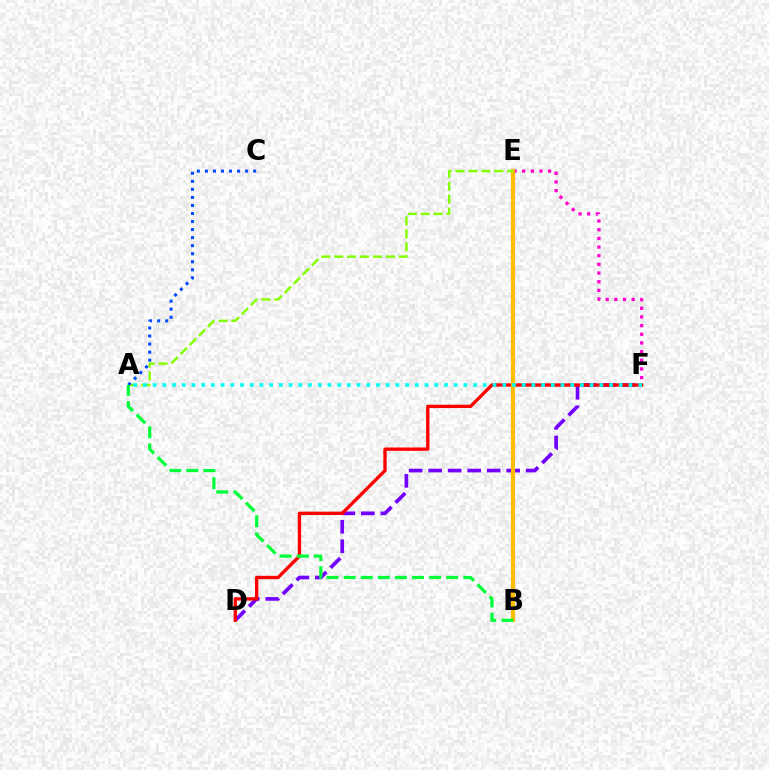{('E', 'F'): [{'color': '#ff00cf', 'line_style': 'dotted', 'thickness': 2.35}], ('D', 'F'): [{'color': '#7200ff', 'line_style': 'dashed', 'thickness': 2.65}, {'color': '#ff0000', 'line_style': 'solid', 'thickness': 2.41}], ('B', 'E'): [{'color': '#ffbd00', 'line_style': 'solid', 'thickness': 2.96}], ('A', 'E'): [{'color': '#84ff00', 'line_style': 'dashed', 'thickness': 1.76}], ('A', 'C'): [{'color': '#004bff', 'line_style': 'dotted', 'thickness': 2.19}], ('A', 'B'): [{'color': '#00ff39', 'line_style': 'dashed', 'thickness': 2.32}], ('A', 'F'): [{'color': '#00fff6', 'line_style': 'dotted', 'thickness': 2.64}]}